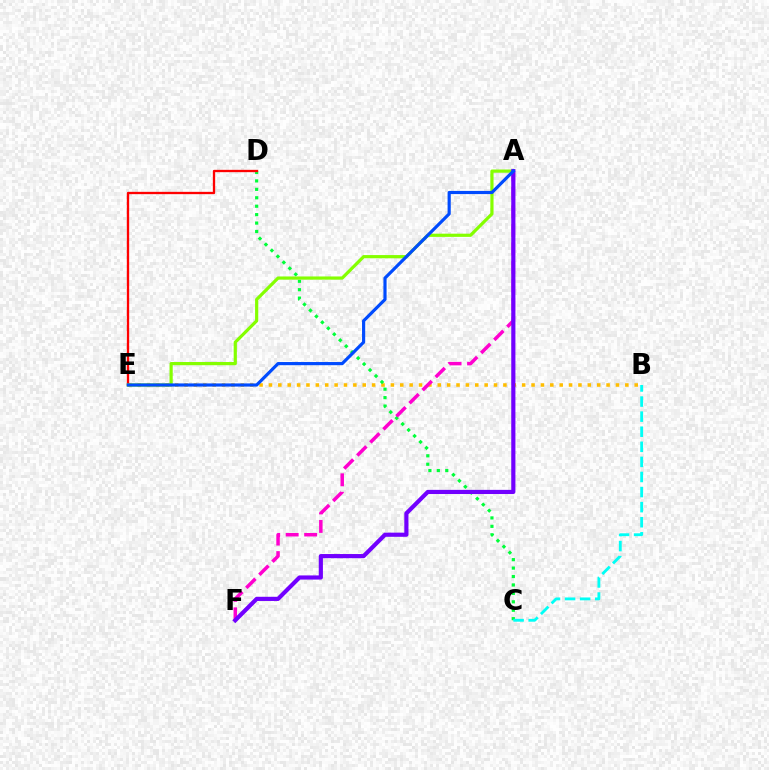{('B', 'E'): [{'color': '#ffbd00', 'line_style': 'dotted', 'thickness': 2.55}], ('C', 'D'): [{'color': '#00ff39', 'line_style': 'dotted', 'thickness': 2.29}], ('A', 'F'): [{'color': '#ff00cf', 'line_style': 'dashed', 'thickness': 2.51}, {'color': '#7200ff', 'line_style': 'solid', 'thickness': 2.99}], ('B', 'C'): [{'color': '#00fff6', 'line_style': 'dashed', 'thickness': 2.05}], ('D', 'E'): [{'color': '#ff0000', 'line_style': 'solid', 'thickness': 1.67}], ('A', 'E'): [{'color': '#84ff00', 'line_style': 'solid', 'thickness': 2.3}, {'color': '#004bff', 'line_style': 'solid', 'thickness': 2.28}]}